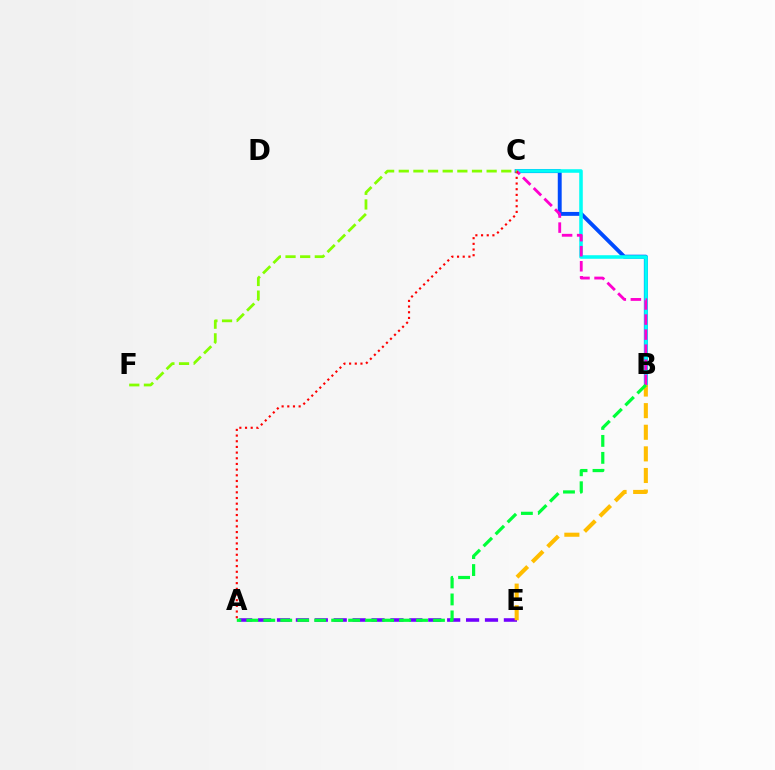{('A', 'E'): [{'color': '#7200ff', 'line_style': 'dashed', 'thickness': 2.57}], ('B', 'C'): [{'color': '#004bff', 'line_style': 'solid', 'thickness': 2.82}, {'color': '#00fff6', 'line_style': 'solid', 'thickness': 2.56}, {'color': '#ff00cf', 'line_style': 'dashed', 'thickness': 2.04}], ('B', 'E'): [{'color': '#ffbd00', 'line_style': 'dashed', 'thickness': 2.94}], ('A', 'B'): [{'color': '#00ff39', 'line_style': 'dashed', 'thickness': 2.31}], ('A', 'C'): [{'color': '#ff0000', 'line_style': 'dotted', 'thickness': 1.54}], ('C', 'F'): [{'color': '#84ff00', 'line_style': 'dashed', 'thickness': 1.99}]}